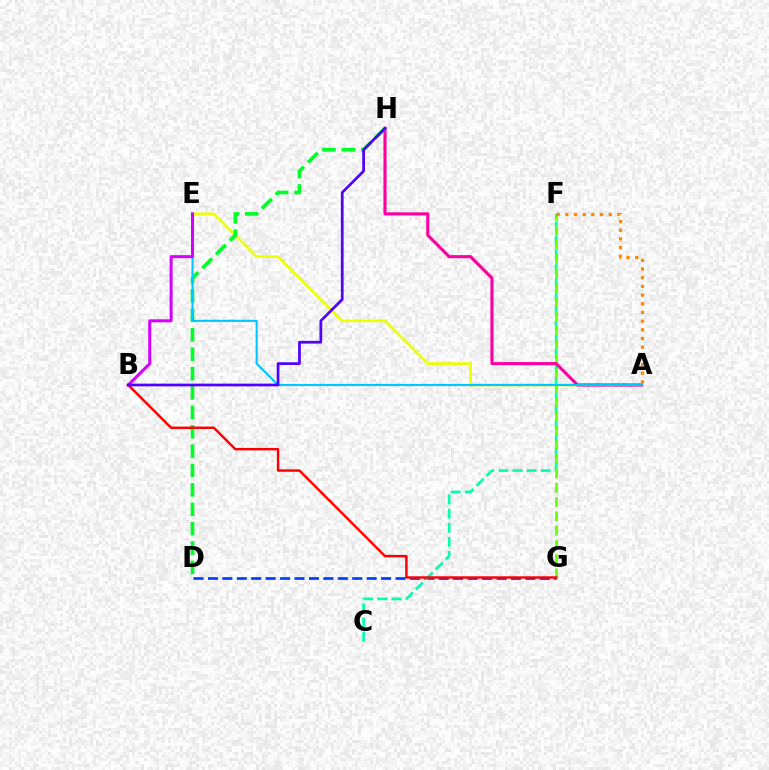{('D', 'G'): [{'color': '#003fff', 'line_style': 'dashed', 'thickness': 1.96}], ('A', 'E'): [{'color': '#eeff00', 'line_style': 'solid', 'thickness': 1.94}, {'color': '#00c7ff', 'line_style': 'solid', 'thickness': 1.53}], ('C', 'F'): [{'color': '#00ffaf', 'line_style': 'dashed', 'thickness': 1.92}], ('F', 'G'): [{'color': '#66ff00', 'line_style': 'dashed', 'thickness': 1.94}], ('A', 'H'): [{'color': '#ff00a0', 'line_style': 'solid', 'thickness': 2.24}], ('D', 'H'): [{'color': '#00ff27', 'line_style': 'dashed', 'thickness': 2.63}], ('A', 'F'): [{'color': '#ff8800', 'line_style': 'dotted', 'thickness': 2.36}], ('B', 'G'): [{'color': '#ff0000', 'line_style': 'solid', 'thickness': 1.77}], ('B', 'E'): [{'color': '#d600ff', 'line_style': 'solid', 'thickness': 2.18}], ('B', 'H'): [{'color': '#4f00ff', 'line_style': 'solid', 'thickness': 1.96}]}